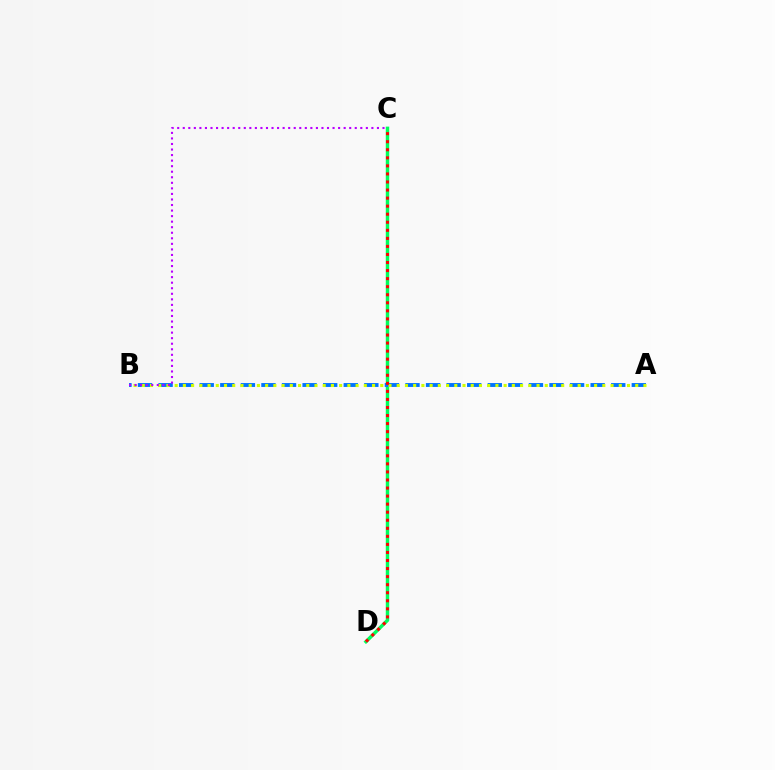{('C', 'D'): [{'color': '#00ff5c', 'line_style': 'solid', 'thickness': 2.48}, {'color': '#ff0000', 'line_style': 'dotted', 'thickness': 2.19}], ('A', 'B'): [{'color': '#0074ff', 'line_style': 'dashed', 'thickness': 2.8}, {'color': '#d1ff00', 'line_style': 'dotted', 'thickness': 2.23}], ('B', 'C'): [{'color': '#b900ff', 'line_style': 'dotted', 'thickness': 1.51}]}